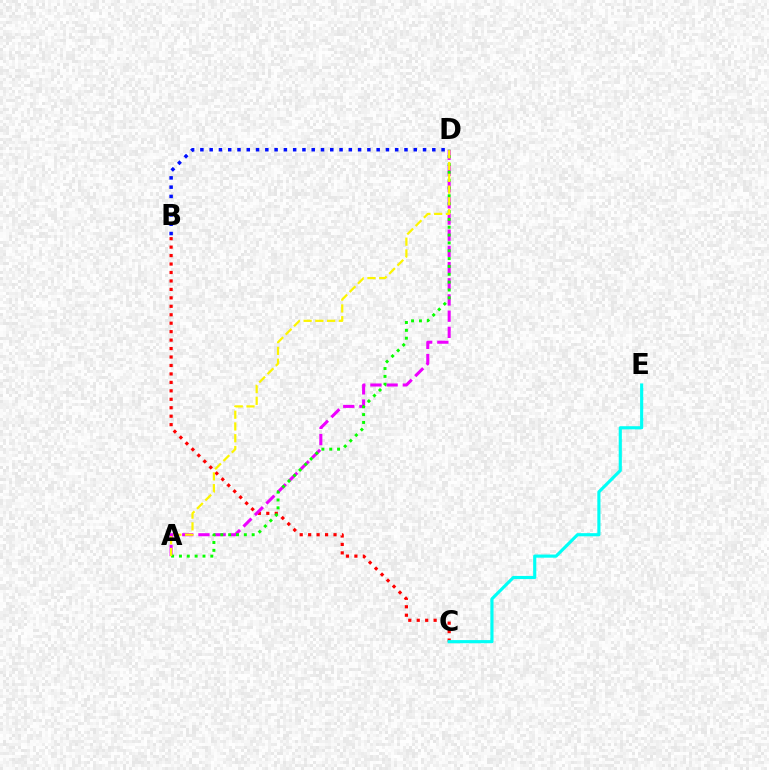{('B', 'C'): [{'color': '#ff0000', 'line_style': 'dotted', 'thickness': 2.3}], ('B', 'D'): [{'color': '#0010ff', 'line_style': 'dotted', 'thickness': 2.52}], ('A', 'D'): [{'color': '#ee00ff', 'line_style': 'dashed', 'thickness': 2.2}, {'color': '#08ff00', 'line_style': 'dotted', 'thickness': 2.13}, {'color': '#fcf500', 'line_style': 'dashed', 'thickness': 1.6}], ('C', 'E'): [{'color': '#00fff6', 'line_style': 'solid', 'thickness': 2.26}]}